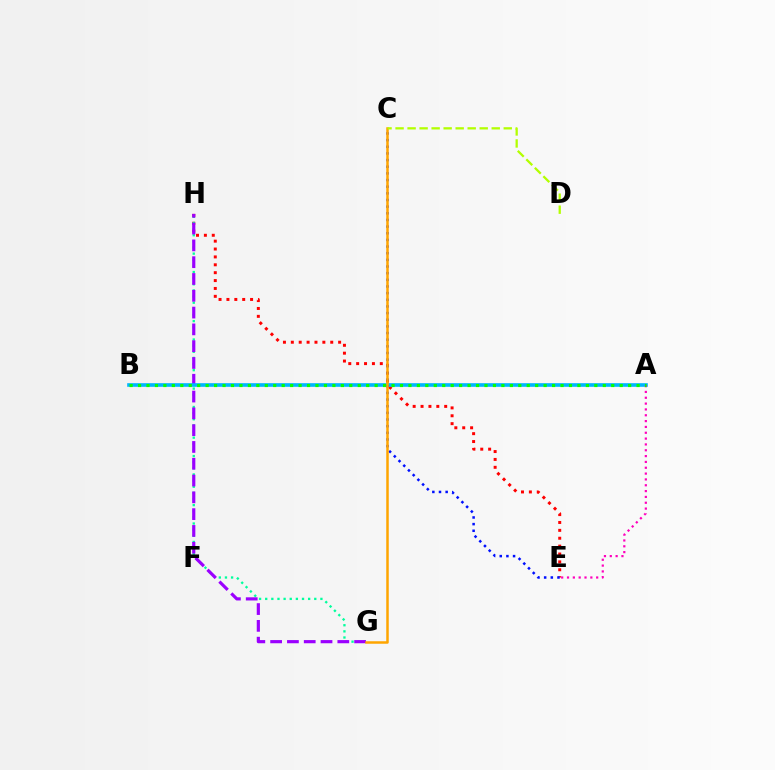{('E', 'H'): [{'color': '#ff0000', 'line_style': 'dotted', 'thickness': 2.14}], ('G', 'H'): [{'color': '#00ff9d', 'line_style': 'dotted', 'thickness': 1.67}, {'color': '#9b00ff', 'line_style': 'dashed', 'thickness': 2.28}], ('A', 'B'): [{'color': '#00b5ff', 'line_style': 'solid', 'thickness': 2.61}, {'color': '#08ff00', 'line_style': 'dotted', 'thickness': 2.3}], ('C', 'E'): [{'color': '#0010ff', 'line_style': 'dotted', 'thickness': 1.81}], ('A', 'E'): [{'color': '#ff00bd', 'line_style': 'dotted', 'thickness': 1.58}], ('C', 'G'): [{'color': '#ffa500', 'line_style': 'solid', 'thickness': 1.8}], ('C', 'D'): [{'color': '#b3ff00', 'line_style': 'dashed', 'thickness': 1.63}]}